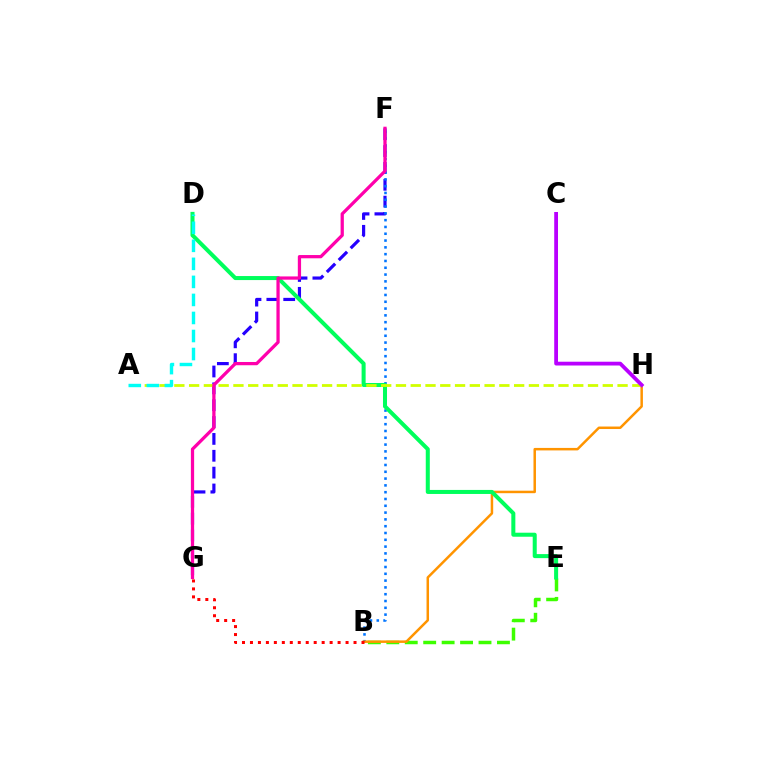{('B', 'E'): [{'color': '#3dff00', 'line_style': 'dashed', 'thickness': 2.5}], ('F', 'G'): [{'color': '#2500ff', 'line_style': 'dashed', 'thickness': 2.29}, {'color': '#ff00ac', 'line_style': 'solid', 'thickness': 2.34}], ('B', 'F'): [{'color': '#0074ff', 'line_style': 'dotted', 'thickness': 1.85}], ('B', 'H'): [{'color': '#ff9400', 'line_style': 'solid', 'thickness': 1.8}], ('D', 'E'): [{'color': '#00ff5c', 'line_style': 'solid', 'thickness': 2.9}], ('A', 'H'): [{'color': '#d1ff00', 'line_style': 'dashed', 'thickness': 2.01}], ('A', 'D'): [{'color': '#00fff6', 'line_style': 'dashed', 'thickness': 2.45}], ('C', 'H'): [{'color': '#b900ff', 'line_style': 'solid', 'thickness': 2.73}], ('B', 'G'): [{'color': '#ff0000', 'line_style': 'dotted', 'thickness': 2.16}]}